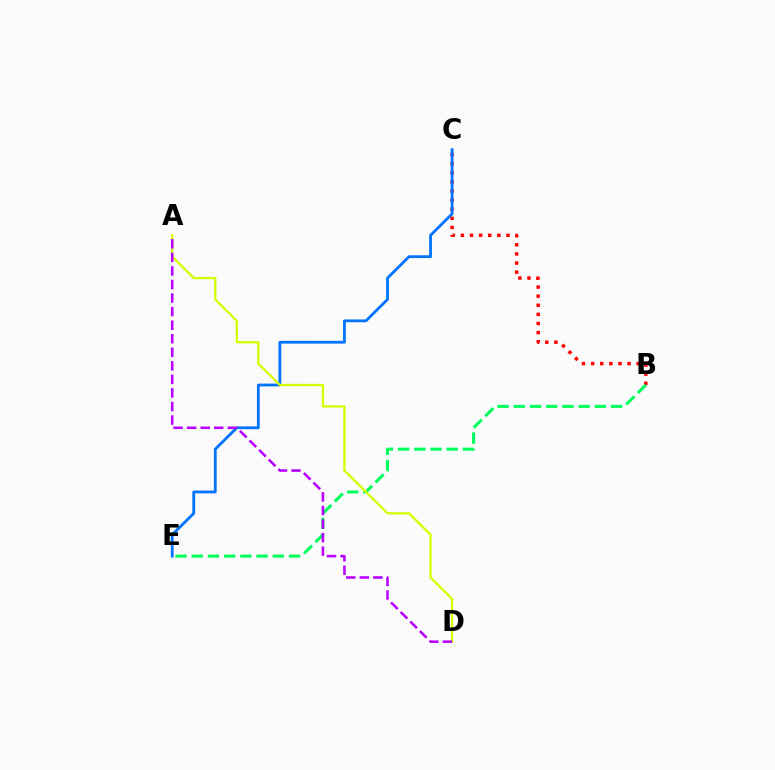{('B', 'C'): [{'color': '#ff0000', 'line_style': 'dotted', 'thickness': 2.48}], ('C', 'E'): [{'color': '#0074ff', 'line_style': 'solid', 'thickness': 2.02}], ('B', 'E'): [{'color': '#00ff5c', 'line_style': 'dashed', 'thickness': 2.2}], ('A', 'D'): [{'color': '#d1ff00', 'line_style': 'solid', 'thickness': 1.66}, {'color': '#b900ff', 'line_style': 'dashed', 'thickness': 1.84}]}